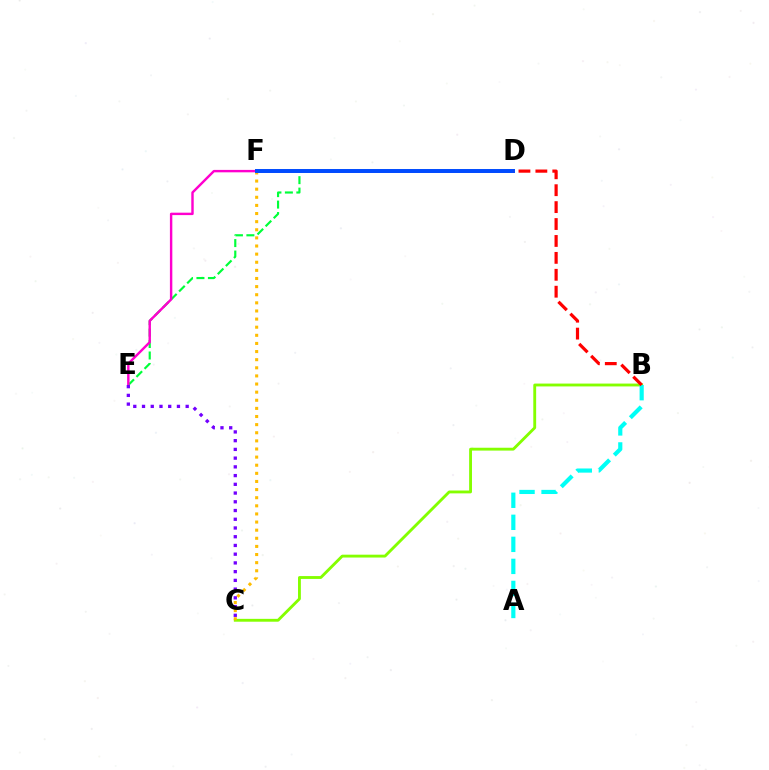{('D', 'E'): [{'color': '#00ff39', 'line_style': 'dashed', 'thickness': 1.56}, {'color': '#ff00cf', 'line_style': 'solid', 'thickness': 1.74}], ('B', 'C'): [{'color': '#84ff00', 'line_style': 'solid', 'thickness': 2.06}], ('A', 'B'): [{'color': '#00fff6', 'line_style': 'dashed', 'thickness': 2.99}], ('C', 'F'): [{'color': '#ffbd00', 'line_style': 'dotted', 'thickness': 2.21}], ('C', 'E'): [{'color': '#7200ff', 'line_style': 'dotted', 'thickness': 2.37}], ('D', 'F'): [{'color': '#004bff', 'line_style': 'solid', 'thickness': 2.85}], ('B', 'D'): [{'color': '#ff0000', 'line_style': 'dashed', 'thickness': 2.3}]}